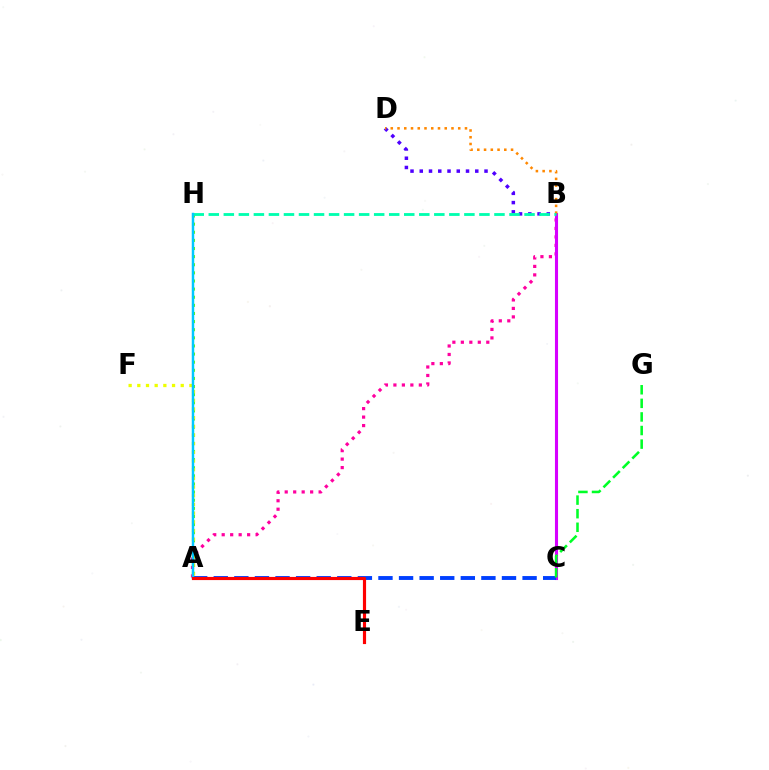{('A', 'B'): [{'color': '#ff00a0', 'line_style': 'dotted', 'thickness': 2.3}], ('B', 'C'): [{'color': '#d600ff', 'line_style': 'solid', 'thickness': 2.23}], ('A', 'H'): [{'color': '#66ff00', 'line_style': 'dotted', 'thickness': 2.21}, {'color': '#00c7ff', 'line_style': 'solid', 'thickness': 1.78}], ('B', 'D'): [{'color': '#4f00ff', 'line_style': 'dotted', 'thickness': 2.51}, {'color': '#ff8800', 'line_style': 'dotted', 'thickness': 1.83}], ('A', 'F'): [{'color': '#eeff00', 'line_style': 'dotted', 'thickness': 2.36}], ('A', 'C'): [{'color': '#003fff', 'line_style': 'dashed', 'thickness': 2.8}], ('B', 'H'): [{'color': '#00ffaf', 'line_style': 'dashed', 'thickness': 2.04}], ('C', 'G'): [{'color': '#00ff27', 'line_style': 'dashed', 'thickness': 1.85}], ('A', 'E'): [{'color': '#ff0000', 'line_style': 'solid', 'thickness': 2.27}]}